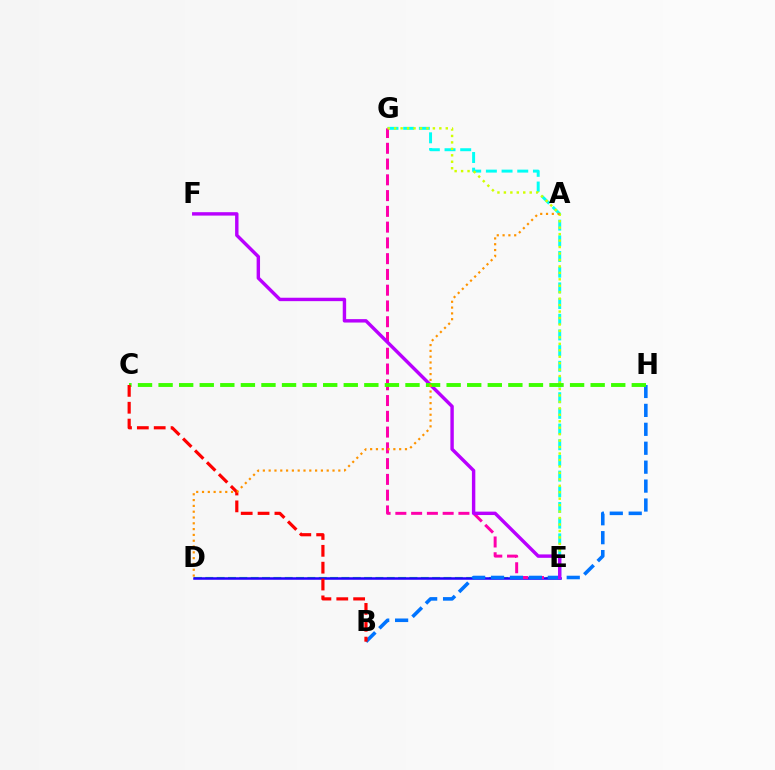{('D', 'E'): [{'color': '#00ff5c', 'line_style': 'dashed', 'thickness': 1.54}, {'color': '#2500ff', 'line_style': 'solid', 'thickness': 1.81}], ('E', 'G'): [{'color': '#00fff6', 'line_style': 'dashed', 'thickness': 2.13}, {'color': '#ff00ac', 'line_style': 'dashed', 'thickness': 2.14}, {'color': '#d1ff00', 'line_style': 'dotted', 'thickness': 1.75}], ('B', 'H'): [{'color': '#0074ff', 'line_style': 'dashed', 'thickness': 2.57}], ('E', 'F'): [{'color': '#b900ff', 'line_style': 'solid', 'thickness': 2.46}], ('C', 'H'): [{'color': '#3dff00', 'line_style': 'dashed', 'thickness': 2.8}], ('B', 'C'): [{'color': '#ff0000', 'line_style': 'dashed', 'thickness': 2.29}], ('A', 'D'): [{'color': '#ff9400', 'line_style': 'dotted', 'thickness': 1.58}]}